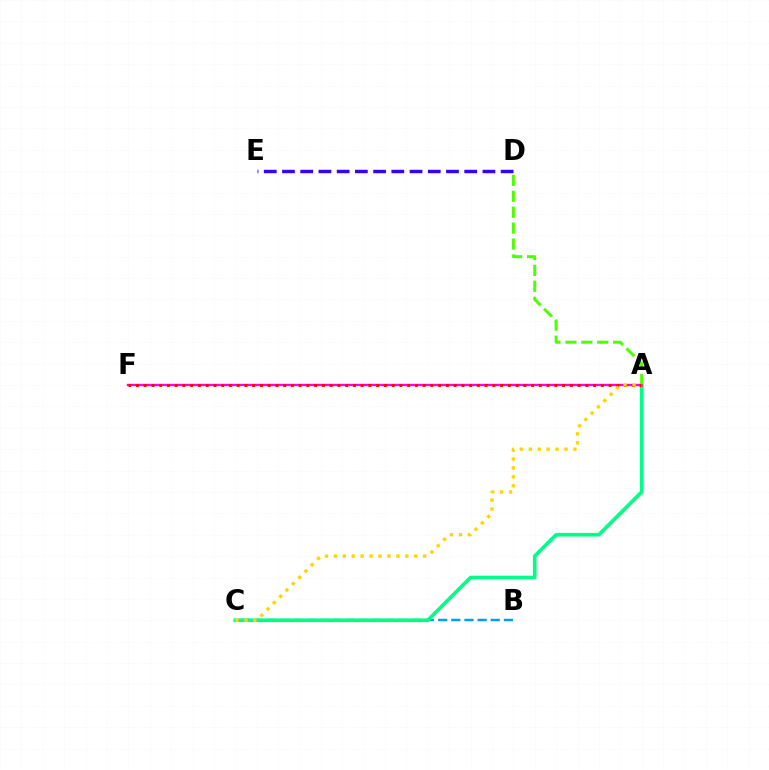{('B', 'C'): [{'color': '#009eff', 'line_style': 'dashed', 'thickness': 1.79}], ('D', 'E'): [{'color': '#3700ff', 'line_style': 'dashed', 'thickness': 2.48}], ('A', 'F'): [{'color': '#ff00ed', 'line_style': 'solid', 'thickness': 1.68}, {'color': '#ff0000', 'line_style': 'dotted', 'thickness': 2.11}], ('A', 'C'): [{'color': '#00ff86', 'line_style': 'solid', 'thickness': 2.63}, {'color': '#ffd500', 'line_style': 'dotted', 'thickness': 2.43}], ('A', 'D'): [{'color': '#4fff00', 'line_style': 'dashed', 'thickness': 2.16}]}